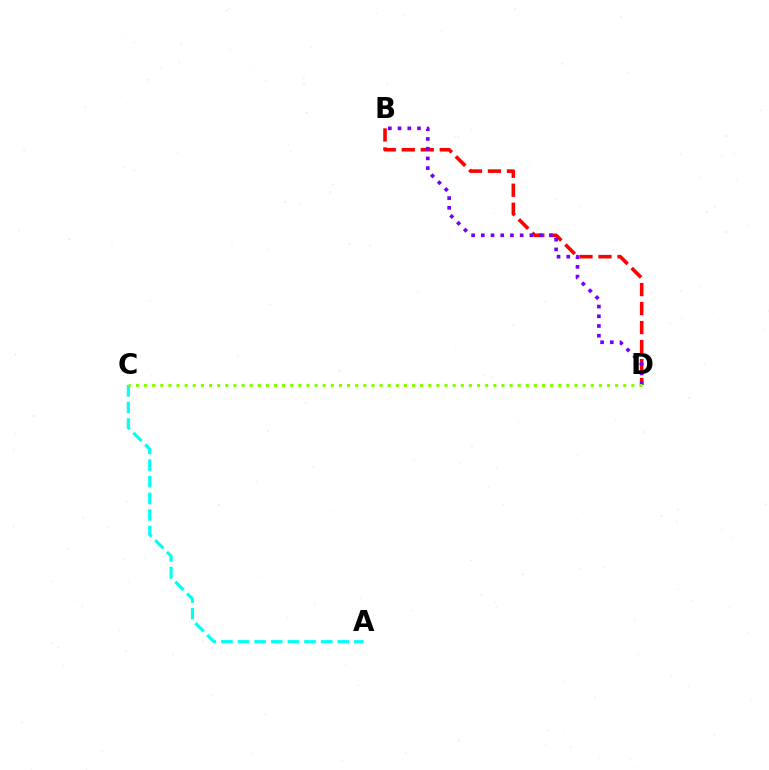{('A', 'C'): [{'color': '#00fff6', 'line_style': 'dashed', 'thickness': 2.26}], ('B', 'D'): [{'color': '#ff0000', 'line_style': 'dashed', 'thickness': 2.58}, {'color': '#7200ff', 'line_style': 'dotted', 'thickness': 2.64}], ('C', 'D'): [{'color': '#84ff00', 'line_style': 'dotted', 'thickness': 2.21}]}